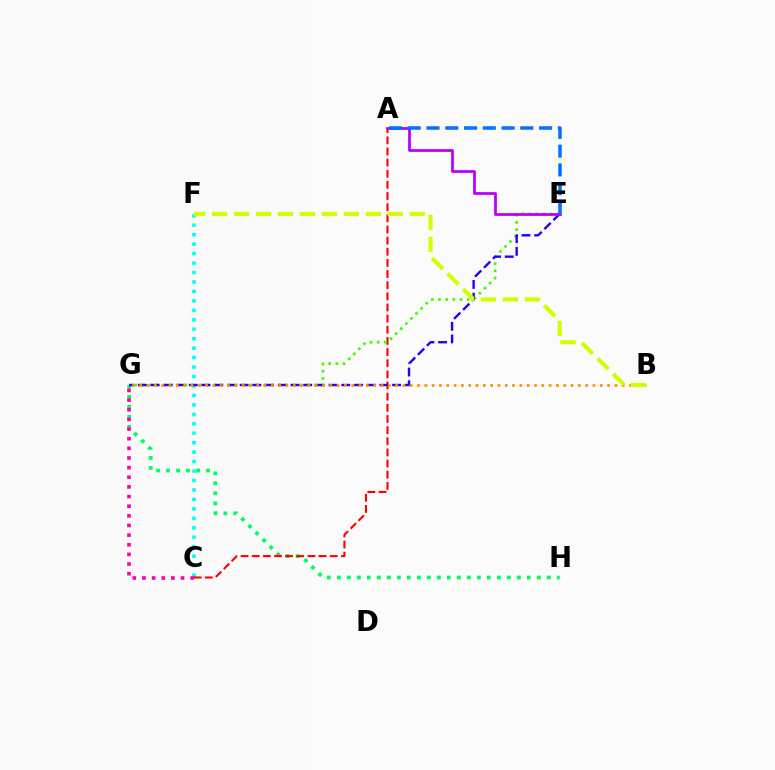{('C', 'F'): [{'color': '#00fff6', 'line_style': 'dotted', 'thickness': 2.57}], ('G', 'H'): [{'color': '#00ff5c', 'line_style': 'dotted', 'thickness': 2.72}], ('A', 'C'): [{'color': '#ff0000', 'line_style': 'dashed', 'thickness': 1.51}], ('C', 'G'): [{'color': '#ff00ac', 'line_style': 'dotted', 'thickness': 2.62}], ('E', 'G'): [{'color': '#3dff00', 'line_style': 'dotted', 'thickness': 1.95}, {'color': '#2500ff', 'line_style': 'dashed', 'thickness': 1.73}], ('A', 'E'): [{'color': '#b900ff', 'line_style': 'solid', 'thickness': 1.99}, {'color': '#0074ff', 'line_style': 'dashed', 'thickness': 2.55}], ('B', 'G'): [{'color': '#ff9400', 'line_style': 'dotted', 'thickness': 1.99}], ('B', 'F'): [{'color': '#d1ff00', 'line_style': 'dashed', 'thickness': 2.98}]}